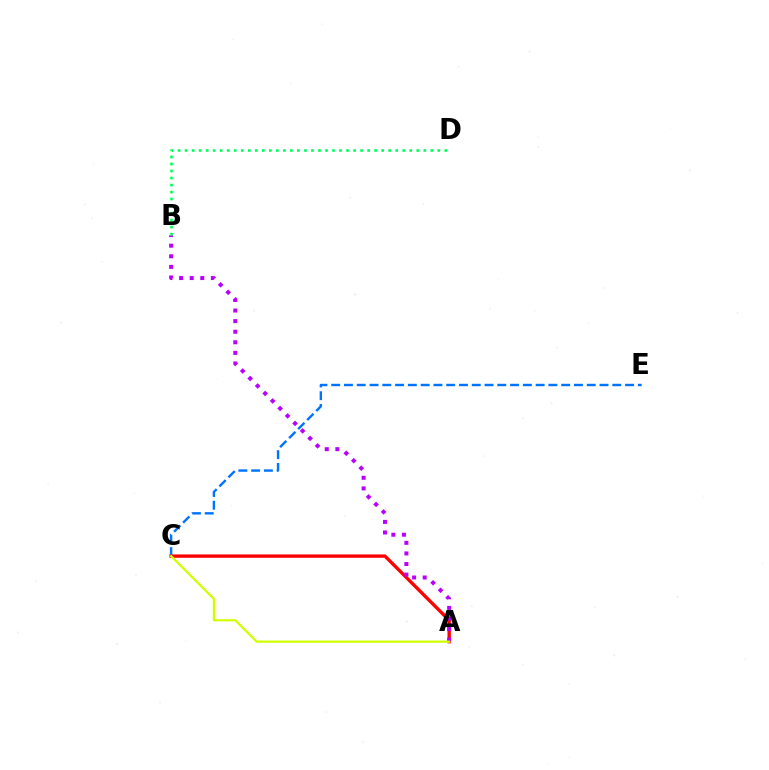{('C', 'E'): [{'color': '#0074ff', 'line_style': 'dashed', 'thickness': 1.74}], ('A', 'C'): [{'color': '#ff0000', 'line_style': 'solid', 'thickness': 2.42}, {'color': '#d1ff00', 'line_style': 'solid', 'thickness': 1.61}], ('A', 'B'): [{'color': '#b900ff', 'line_style': 'dotted', 'thickness': 2.88}], ('B', 'D'): [{'color': '#00ff5c', 'line_style': 'dotted', 'thickness': 1.91}]}